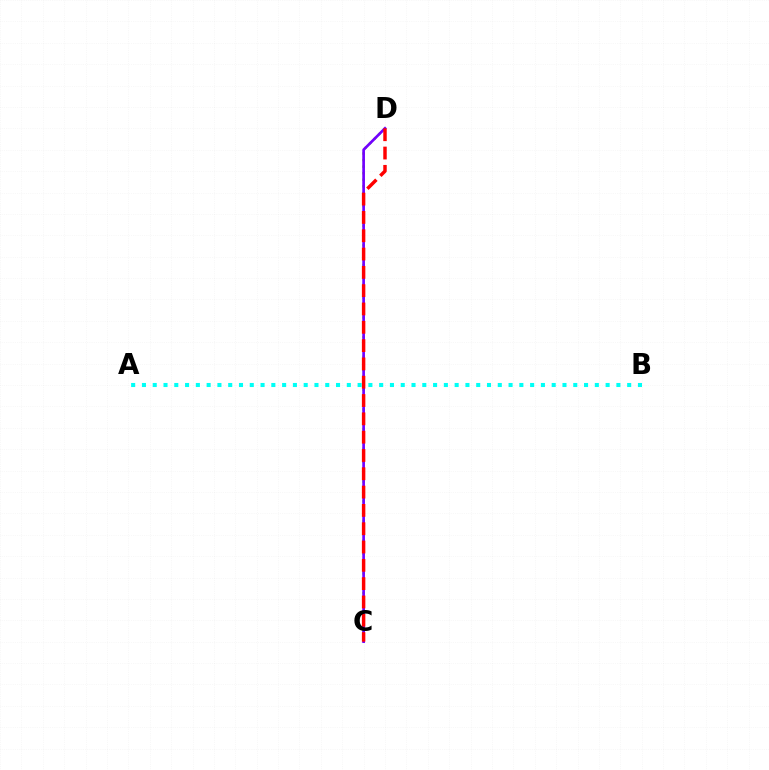{('C', 'D'): [{'color': '#84ff00', 'line_style': 'dotted', 'thickness': 1.78}, {'color': '#7200ff', 'line_style': 'solid', 'thickness': 1.93}, {'color': '#ff0000', 'line_style': 'dashed', 'thickness': 2.49}], ('A', 'B'): [{'color': '#00fff6', 'line_style': 'dotted', 'thickness': 2.93}]}